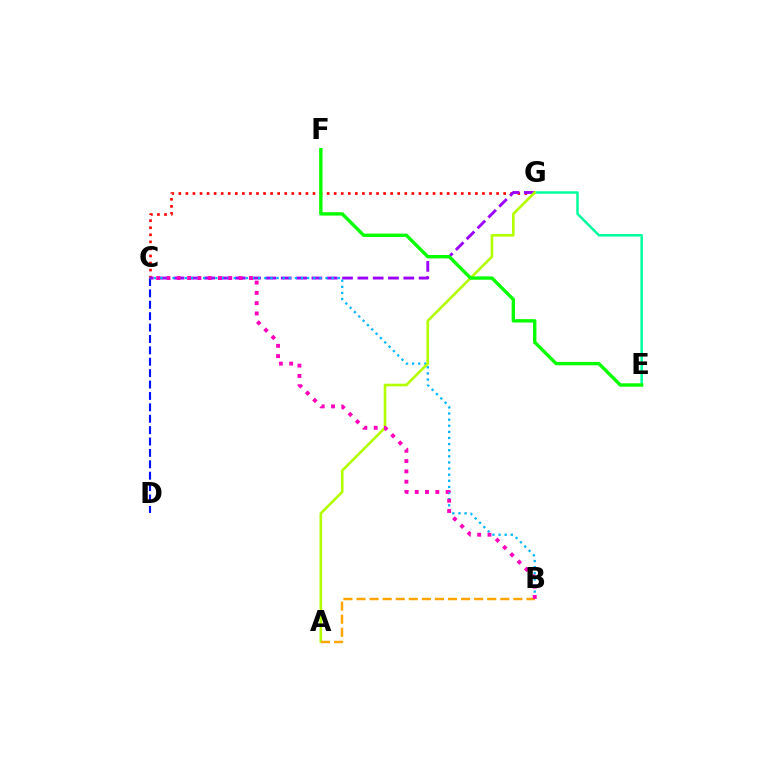{('C', 'D'): [{'color': '#0010ff', 'line_style': 'dashed', 'thickness': 1.55}], ('C', 'G'): [{'color': '#ff0000', 'line_style': 'dotted', 'thickness': 1.92}, {'color': '#9b00ff', 'line_style': 'dashed', 'thickness': 2.08}], ('E', 'G'): [{'color': '#00ff9d', 'line_style': 'solid', 'thickness': 1.8}], ('B', 'C'): [{'color': '#00b5ff', 'line_style': 'dotted', 'thickness': 1.66}, {'color': '#ff00bd', 'line_style': 'dotted', 'thickness': 2.8}], ('A', 'G'): [{'color': '#b3ff00', 'line_style': 'solid', 'thickness': 1.91}], ('A', 'B'): [{'color': '#ffa500', 'line_style': 'dashed', 'thickness': 1.78}], ('E', 'F'): [{'color': '#08ff00', 'line_style': 'solid', 'thickness': 2.43}]}